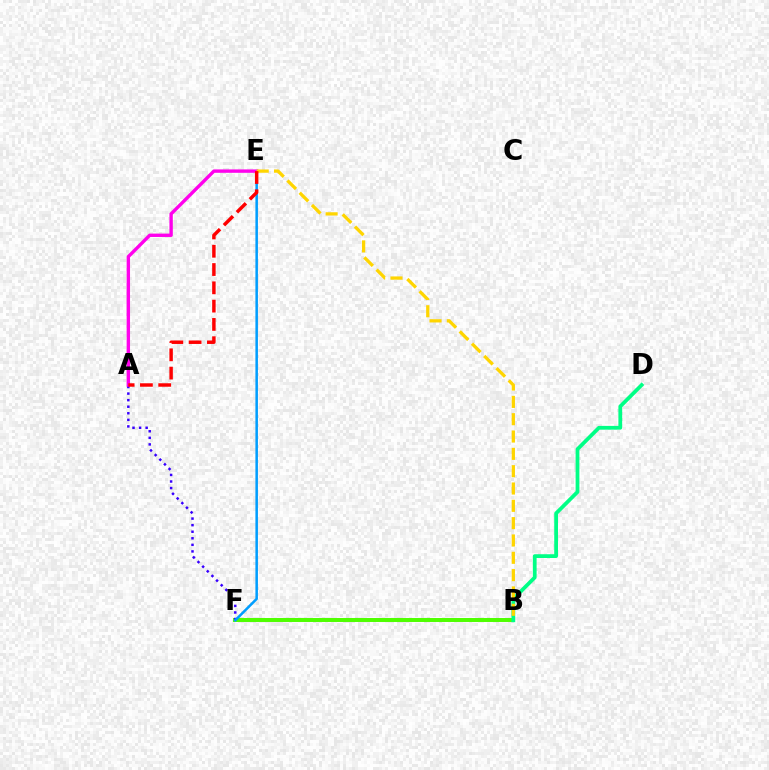{('B', 'F'): [{'color': '#4fff00', 'line_style': 'solid', 'thickness': 2.86}], ('A', 'F'): [{'color': '#3700ff', 'line_style': 'dotted', 'thickness': 1.78}], ('B', 'D'): [{'color': '#00ff86', 'line_style': 'solid', 'thickness': 2.71}], ('E', 'F'): [{'color': '#009eff', 'line_style': 'solid', 'thickness': 1.82}], ('A', 'E'): [{'color': '#ff00ed', 'line_style': 'solid', 'thickness': 2.43}, {'color': '#ff0000', 'line_style': 'dashed', 'thickness': 2.49}], ('B', 'E'): [{'color': '#ffd500', 'line_style': 'dashed', 'thickness': 2.35}]}